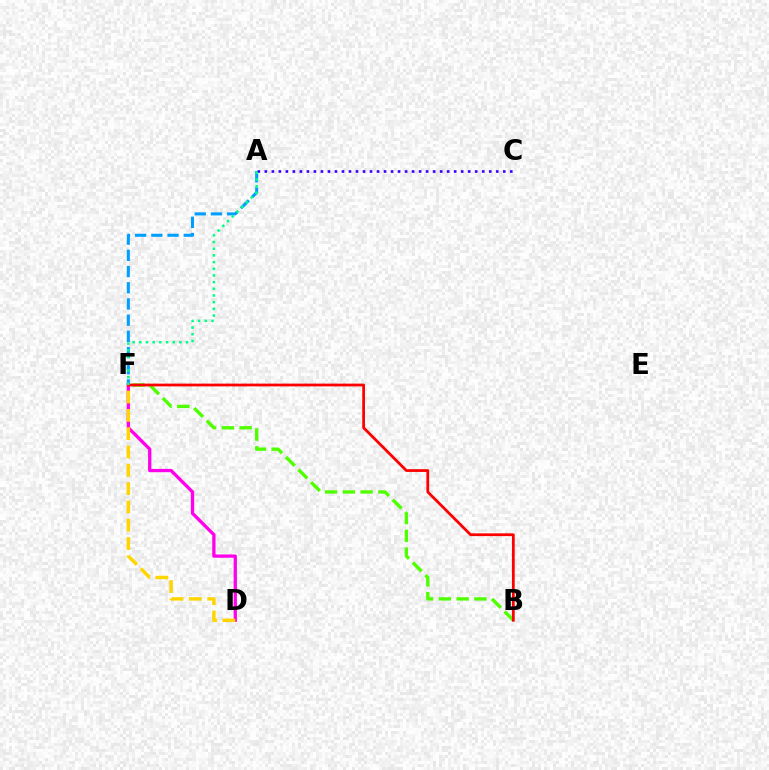{('A', 'F'): [{'color': '#009eff', 'line_style': 'dashed', 'thickness': 2.2}, {'color': '#00ff86', 'line_style': 'dotted', 'thickness': 1.82}], ('B', 'F'): [{'color': '#4fff00', 'line_style': 'dashed', 'thickness': 2.42}, {'color': '#ff0000', 'line_style': 'solid', 'thickness': 1.99}], ('D', 'F'): [{'color': '#ff00ed', 'line_style': 'solid', 'thickness': 2.38}, {'color': '#ffd500', 'line_style': 'dashed', 'thickness': 2.49}], ('A', 'C'): [{'color': '#3700ff', 'line_style': 'dotted', 'thickness': 1.91}]}